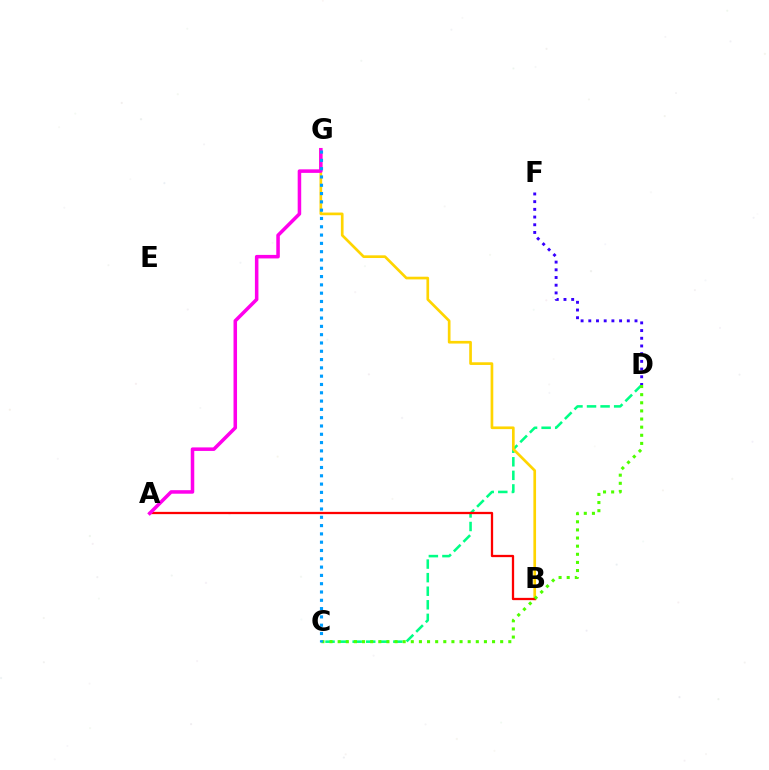{('C', 'D'): [{'color': '#00ff86', 'line_style': 'dashed', 'thickness': 1.84}, {'color': '#4fff00', 'line_style': 'dotted', 'thickness': 2.21}], ('B', 'G'): [{'color': '#ffd500', 'line_style': 'solid', 'thickness': 1.93}], ('A', 'B'): [{'color': '#ff0000', 'line_style': 'solid', 'thickness': 1.64}], ('A', 'G'): [{'color': '#ff00ed', 'line_style': 'solid', 'thickness': 2.54}], ('D', 'F'): [{'color': '#3700ff', 'line_style': 'dotted', 'thickness': 2.09}], ('C', 'G'): [{'color': '#009eff', 'line_style': 'dotted', 'thickness': 2.26}]}